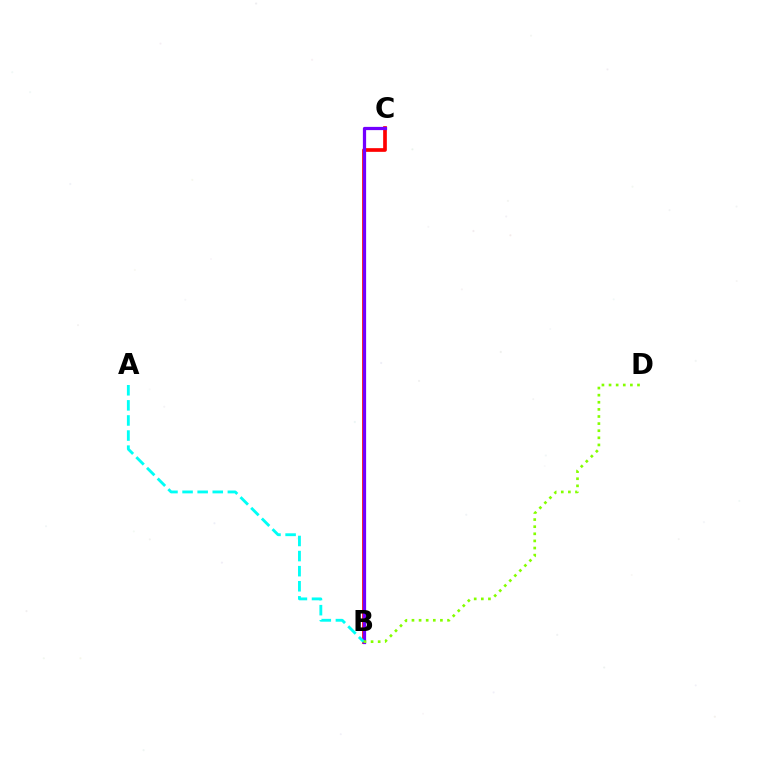{('B', 'C'): [{'color': '#ff0000', 'line_style': 'solid', 'thickness': 2.65}, {'color': '#7200ff', 'line_style': 'solid', 'thickness': 2.33}], ('A', 'B'): [{'color': '#00fff6', 'line_style': 'dashed', 'thickness': 2.05}], ('B', 'D'): [{'color': '#84ff00', 'line_style': 'dotted', 'thickness': 1.93}]}